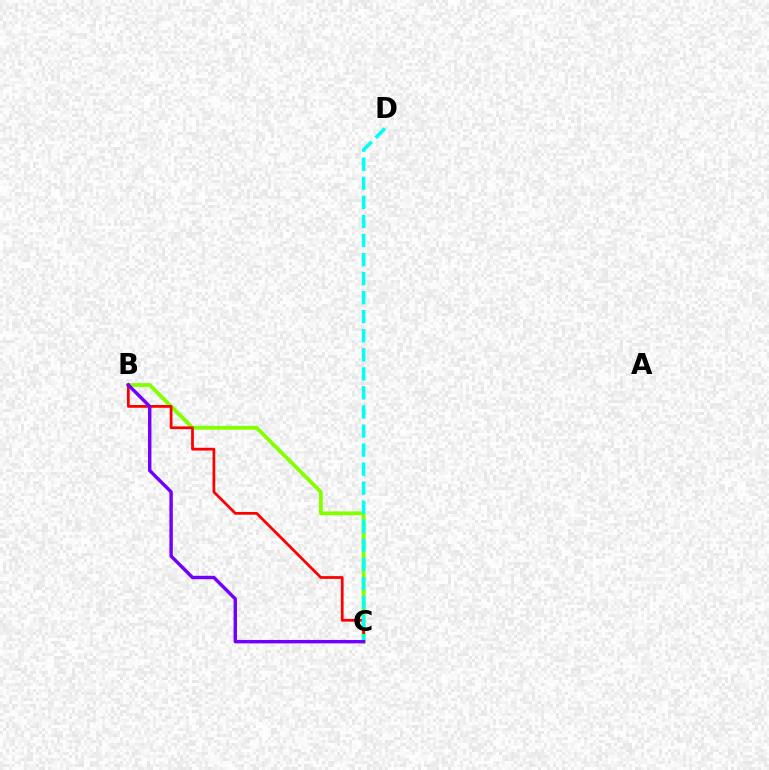{('B', 'C'): [{'color': '#84ff00', 'line_style': 'solid', 'thickness': 2.75}, {'color': '#ff0000', 'line_style': 'solid', 'thickness': 1.98}, {'color': '#7200ff', 'line_style': 'solid', 'thickness': 2.46}], ('C', 'D'): [{'color': '#00fff6', 'line_style': 'dashed', 'thickness': 2.59}]}